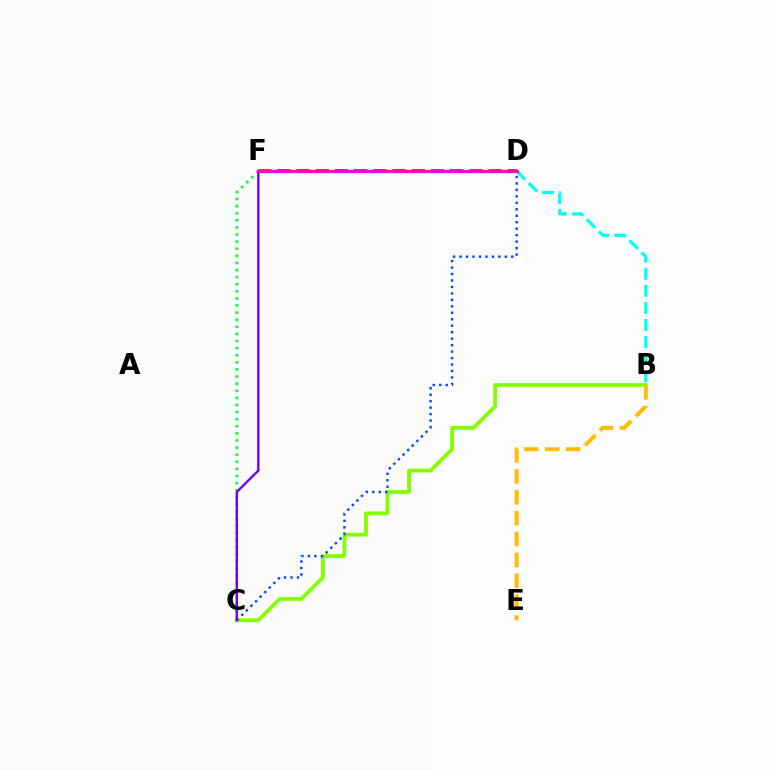{('B', 'C'): [{'color': '#84ff00', 'line_style': 'solid', 'thickness': 2.75}], ('D', 'F'): [{'color': '#ff0000', 'line_style': 'dashed', 'thickness': 2.61}, {'color': '#ff00cf', 'line_style': 'solid', 'thickness': 2.3}], ('C', 'D'): [{'color': '#004bff', 'line_style': 'dotted', 'thickness': 1.76}], ('C', 'F'): [{'color': '#00ff39', 'line_style': 'dotted', 'thickness': 1.93}, {'color': '#7200ff', 'line_style': 'solid', 'thickness': 1.72}], ('B', 'D'): [{'color': '#00fff6', 'line_style': 'dashed', 'thickness': 2.32}], ('B', 'E'): [{'color': '#ffbd00', 'line_style': 'dashed', 'thickness': 2.84}]}